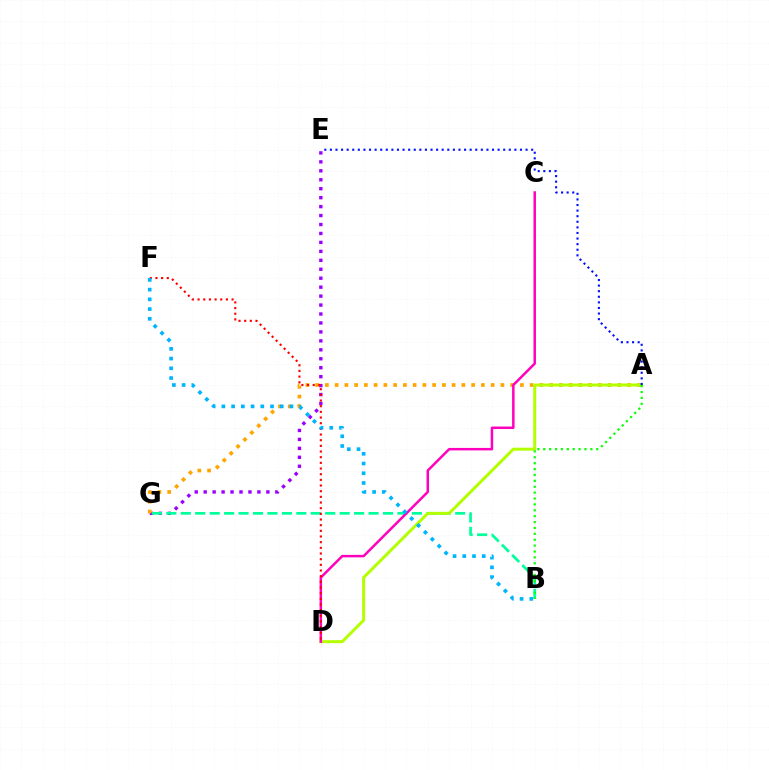{('E', 'G'): [{'color': '#9b00ff', 'line_style': 'dotted', 'thickness': 2.43}], ('B', 'G'): [{'color': '#00ff9d', 'line_style': 'dashed', 'thickness': 1.96}], ('A', 'G'): [{'color': '#ffa500', 'line_style': 'dotted', 'thickness': 2.65}], ('A', 'D'): [{'color': '#b3ff00', 'line_style': 'solid', 'thickness': 2.14}], ('C', 'D'): [{'color': '#ff00bd', 'line_style': 'solid', 'thickness': 1.79}], ('D', 'F'): [{'color': '#ff0000', 'line_style': 'dotted', 'thickness': 1.54}], ('B', 'F'): [{'color': '#00b5ff', 'line_style': 'dotted', 'thickness': 2.64}], ('A', 'B'): [{'color': '#08ff00', 'line_style': 'dotted', 'thickness': 1.6}], ('A', 'E'): [{'color': '#0010ff', 'line_style': 'dotted', 'thickness': 1.52}]}